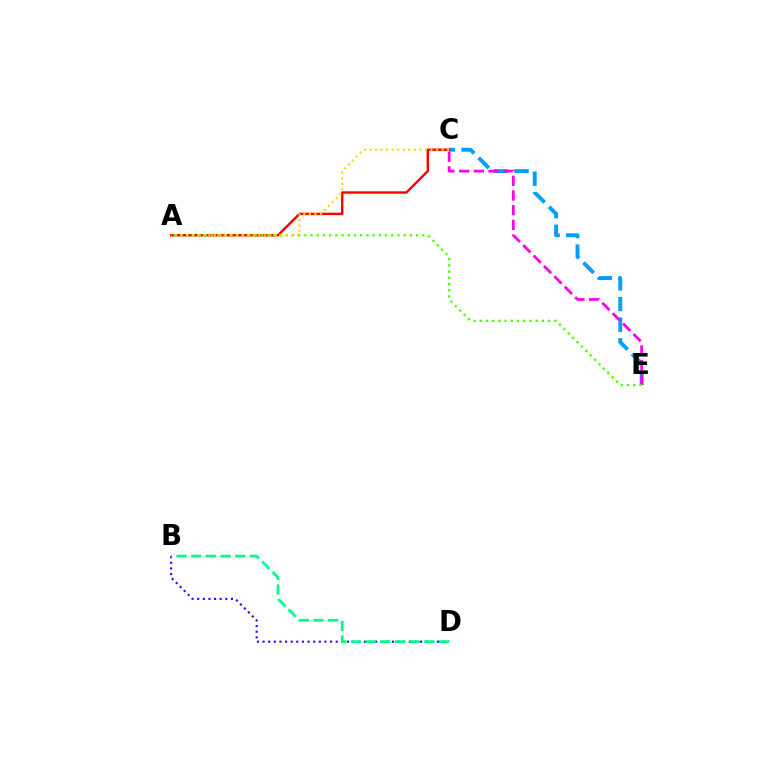{('B', 'D'): [{'color': '#3700ff', 'line_style': 'dotted', 'thickness': 1.53}, {'color': '#00ff86', 'line_style': 'dashed', 'thickness': 1.99}], ('C', 'E'): [{'color': '#009eff', 'line_style': 'dashed', 'thickness': 2.81}, {'color': '#ff00ed', 'line_style': 'dashed', 'thickness': 2.0}], ('A', 'C'): [{'color': '#ff0000', 'line_style': 'solid', 'thickness': 1.73}, {'color': '#ffd500', 'line_style': 'dotted', 'thickness': 1.51}], ('A', 'E'): [{'color': '#4fff00', 'line_style': 'dotted', 'thickness': 1.69}]}